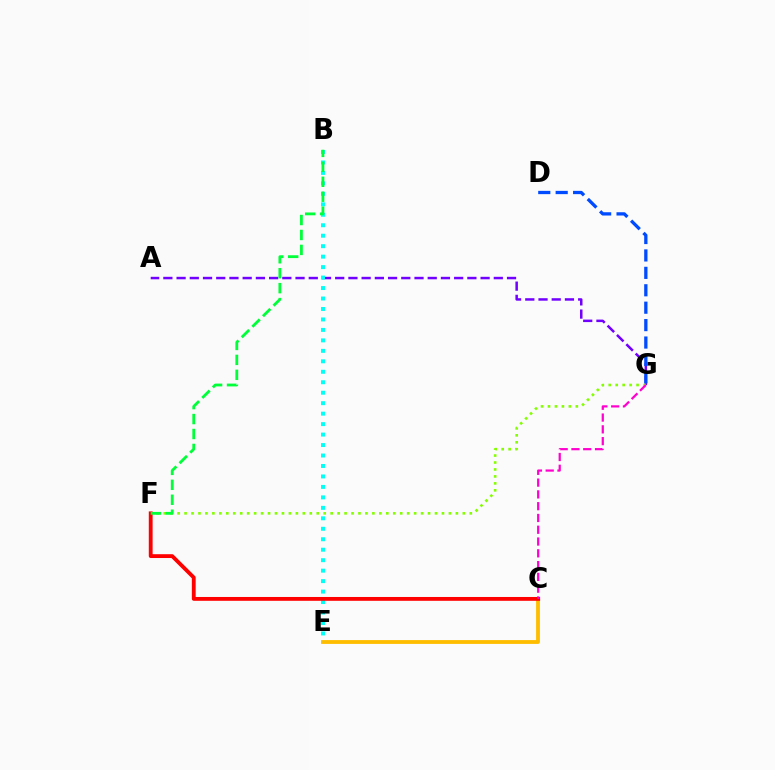{('C', 'E'): [{'color': '#ffbd00', 'line_style': 'solid', 'thickness': 2.75}], ('A', 'G'): [{'color': '#7200ff', 'line_style': 'dashed', 'thickness': 1.8}], ('D', 'G'): [{'color': '#004bff', 'line_style': 'dashed', 'thickness': 2.37}], ('F', 'G'): [{'color': '#84ff00', 'line_style': 'dotted', 'thickness': 1.89}], ('B', 'E'): [{'color': '#00fff6', 'line_style': 'dotted', 'thickness': 2.84}], ('C', 'F'): [{'color': '#ff0000', 'line_style': 'solid', 'thickness': 2.76}], ('C', 'G'): [{'color': '#ff00cf', 'line_style': 'dashed', 'thickness': 1.6}], ('B', 'F'): [{'color': '#00ff39', 'line_style': 'dashed', 'thickness': 2.03}]}